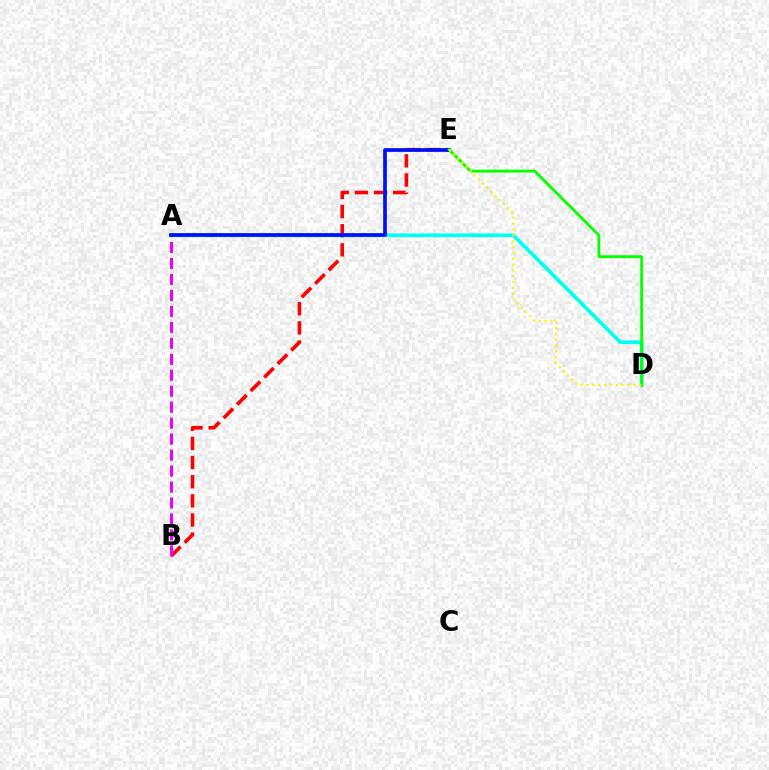{('B', 'E'): [{'color': '#ff0000', 'line_style': 'dashed', 'thickness': 2.6}], ('A', 'D'): [{'color': '#00fff6', 'line_style': 'solid', 'thickness': 2.68}], ('A', 'B'): [{'color': '#ee00ff', 'line_style': 'dashed', 'thickness': 2.17}], ('A', 'E'): [{'color': '#0010ff', 'line_style': 'solid', 'thickness': 2.67}], ('D', 'E'): [{'color': '#08ff00', 'line_style': 'solid', 'thickness': 2.05}, {'color': '#fcf500', 'line_style': 'dotted', 'thickness': 1.59}]}